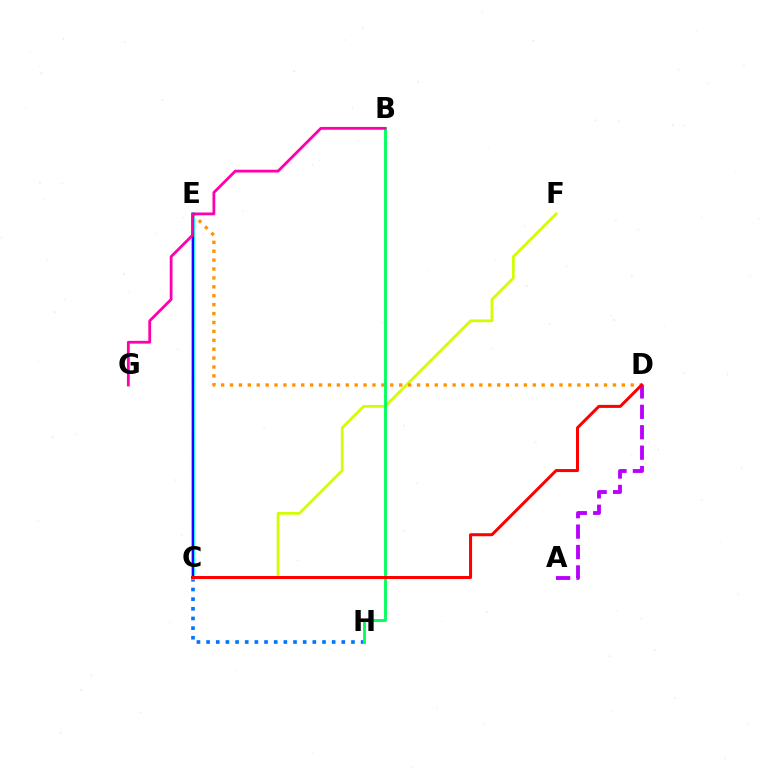{('C', 'H'): [{'color': '#0074ff', 'line_style': 'dotted', 'thickness': 2.62}], ('A', 'D'): [{'color': '#b900ff', 'line_style': 'dashed', 'thickness': 2.77}], ('C', 'F'): [{'color': '#d1ff00', 'line_style': 'solid', 'thickness': 1.99}], ('C', 'E'): [{'color': '#00fff6', 'line_style': 'solid', 'thickness': 2.71}, {'color': '#3dff00', 'line_style': 'dotted', 'thickness': 1.7}, {'color': '#2500ff', 'line_style': 'solid', 'thickness': 1.52}], ('D', 'E'): [{'color': '#ff9400', 'line_style': 'dotted', 'thickness': 2.42}], ('B', 'H'): [{'color': '#00ff5c', 'line_style': 'solid', 'thickness': 2.06}], ('C', 'D'): [{'color': '#ff0000', 'line_style': 'solid', 'thickness': 2.17}], ('B', 'G'): [{'color': '#ff00ac', 'line_style': 'solid', 'thickness': 2.02}]}